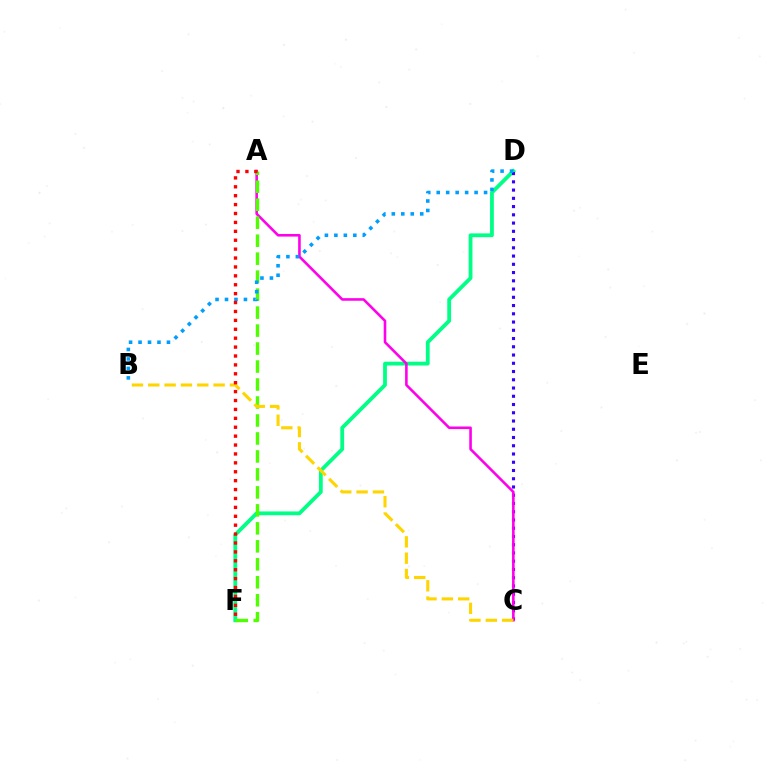{('D', 'F'): [{'color': '#00ff86', 'line_style': 'solid', 'thickness': 2.74}], ('C', 'D'): [{'color': '#3700ff', 'line_style': 'dotted', 'thickness': 2.24}], ('A', 'C'): [{'color': '#ff00ed', 'line_style': 'solid', 'thickness': 1.87}], ('A', 'F'): [{'color': '#4fff00', 'line_style': 'dashed', 'thickness': 2.44}, {'color': '#ff0000', 'line_style': 'dotted', 'thickness': 2.42}], ('B', 'D'): [{'color': '#009eff', 'line_style': 'dotted', 'thickness': 2.57}], ('B', 'C'): [{'color': '#ffd500', 'line_style': 'dashed', 'thickness': 2.22}]}